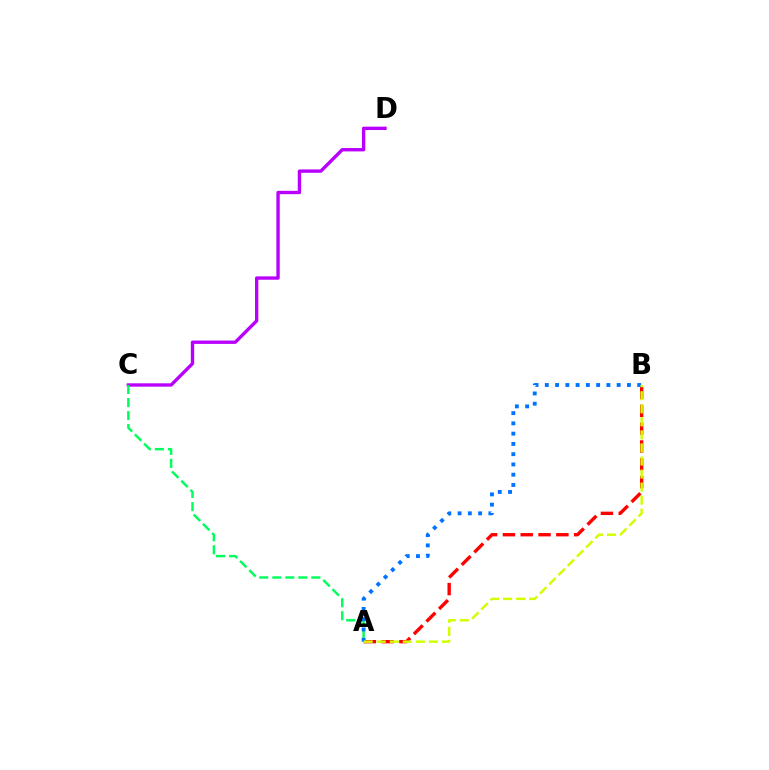{('A', 'B'): [{'color': '#ff0000', 'line_style': 'dashed', 'thickness': 2.42}, {'color': '#0074ff', 'line_style': 'dotted', 'thickness': 2.79}, {'color': '#d1ff00', 'line_style': 'dashed', 'thickness': 1.77}], ('C', 'D'): [{'color': '#b900ff', 'line_style': 'solid', 'thickness': 2.42}], ('A', 'C'): [{'color': '#00ff5c', 'line_style': 'dashed', 'thickness': 1.77}]}